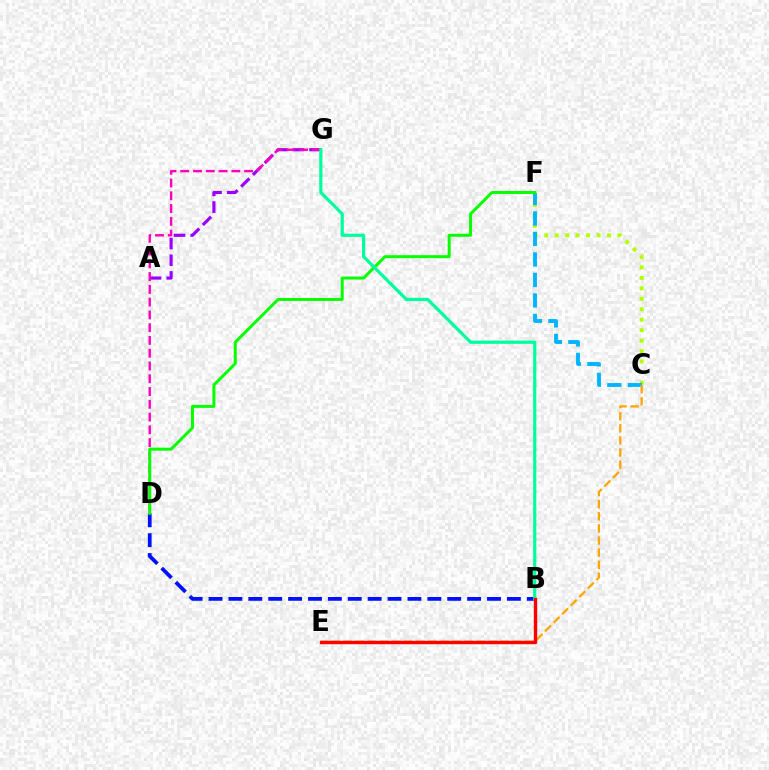{('C', 'F'): [{'color': '#b3ff00', 'line_style': 'dotted', 'thickness': 2.84}, {'color': '#00b5ff', 'line_style': 'dashed', 'thickness': 2.78}], ('B', 'D'): [{'color': '#0010ff', 'line_style': 'dashed', 'thickness': 2.7}], ('A', 'G'): [{'color': '#9b00ff', 'line_style': 'dashed', 'thickness': 2.27}], ('D', 'G'): [{'color': '#ff00bd', 'line_style': 'dashed', 'thickness': 1.74}], ('D', 'F'): [{'color': '#08ff00', 'line_style': 'solid', 'thickness': 2.15}], ('C', 'E'): [{'color': '#ffa500', 'line_style': 'dashed', 'thickness': 1.64}], ('B', 'G'): [{'color': '#00ff9d', 'line_style': 'solid', 'thickness': 2.31}], ('B', 'E'): [{'color': '#ff0000', 'line_style': 'solid', 'thickness': 2.44}]}